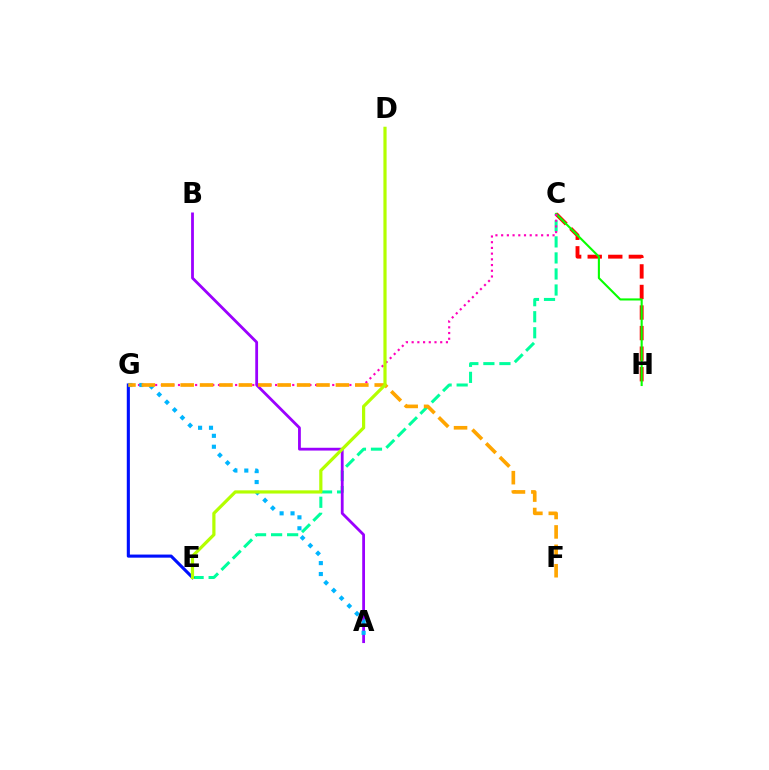{('C', 'H'): [{'color': '#ff0000', 'line_style': 'dashed', 'thickness': 2.79}, {'color': '#08ff00', 'line_style': 'solid', 'thickness': 1.51}], ('C', 'E'): [{'color': '#00ff9d', 'line_style': 'dashed', 'thickness': 2.18}], ('C', 'G'): [{'color': '#ff00bd', 'line_style': 'dotted', 'thickness': 1.55}], ('A', 'B'): [{'color': '#9b00ff', 'line_style': 'solid', 'thickness': 2.01}], ('E', 'G'): [{'color': '#0010ff', 'line_style': 'solid', 'thickness': 2.23}], ('A', 'G'): [{'color': '#00b5ff', 'line_style': 'dotted', 'thickness': 2.97}], ('F', 'G'): [{'color': '#ffa500', 'line_style': 'dashed', 'thickness': 2.64}], ('D', 'E'): [{'color': '#b3ff00', 'line_style': 'solid', 'thickness': 2.3}]}